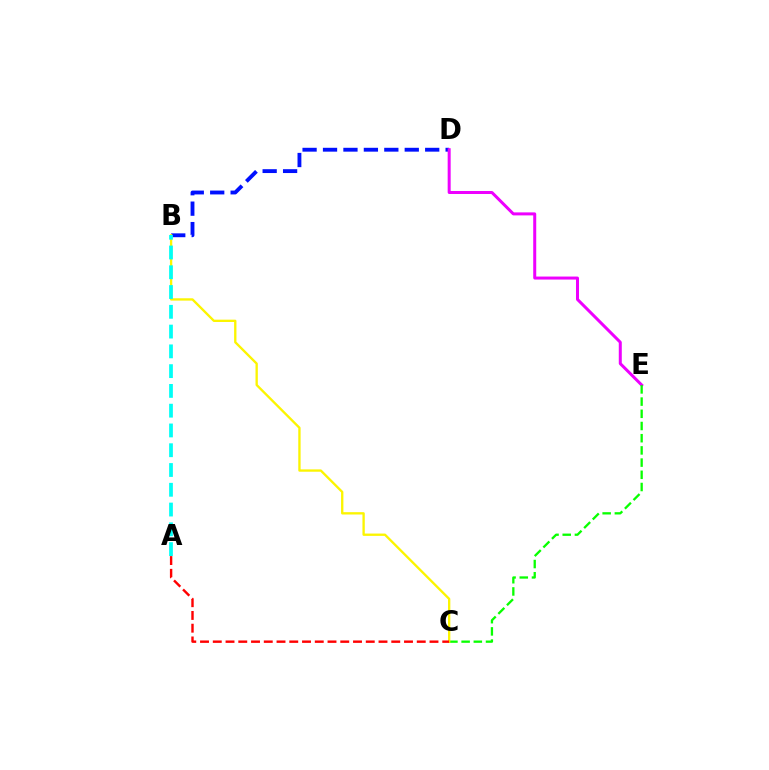{('B', 'D'): [{'color': '#0010ff', 'line_style': 'dashed', 'thickness': 2.78}], ('D', 'E'): [{'color': '#ee00ff', 'line_style': 'solid', 'thickness': 2.16}], ('C', 'E'): [{'color': '#08ff00', 'line_style': 'dashed', 'thickness': 1.66}], ('B', 'C'): [{'color': '#fcf500', 'line_style': 'solid', 'thickness': 1.68}], ('A', 'B'): [{'color': '#00fff6', 'line_style': 'dashed', 'thickness': 2.69}], ('A', 'C'): [{'color': '#ff0000', 'line_style': 'dashed', 'thickness': 1.73}]}